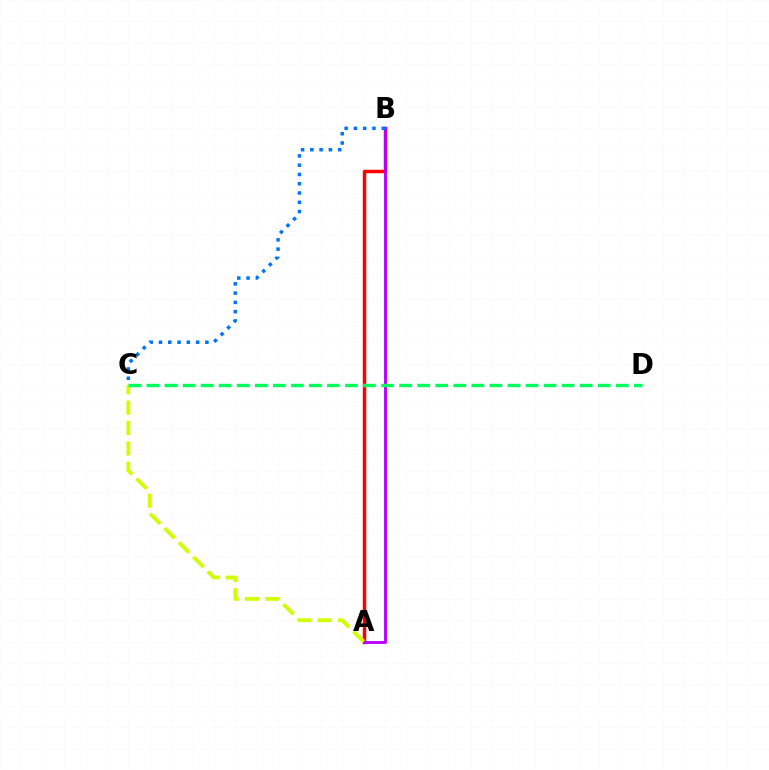{('A', 'B'): [{'color': '#ff0000', 'line_style': 'solid', 'thickness': 2.5}, {'color': '#b900ff', 'line_style': 'solid', 'thickness': 2.06}], ('B', 'C'): [{'color': '#0074ff', 'line_style': 'dotted', 'thickness': 2.52}], ('A', 'C'): [{'color': '#d1ff00', 'line_style': 'dashed', 'thickness': 2.77}], ('C', 'D'): [{'color': '#00ff5c', 'line_style': 'dashed', 'thickness': 2.45}]}